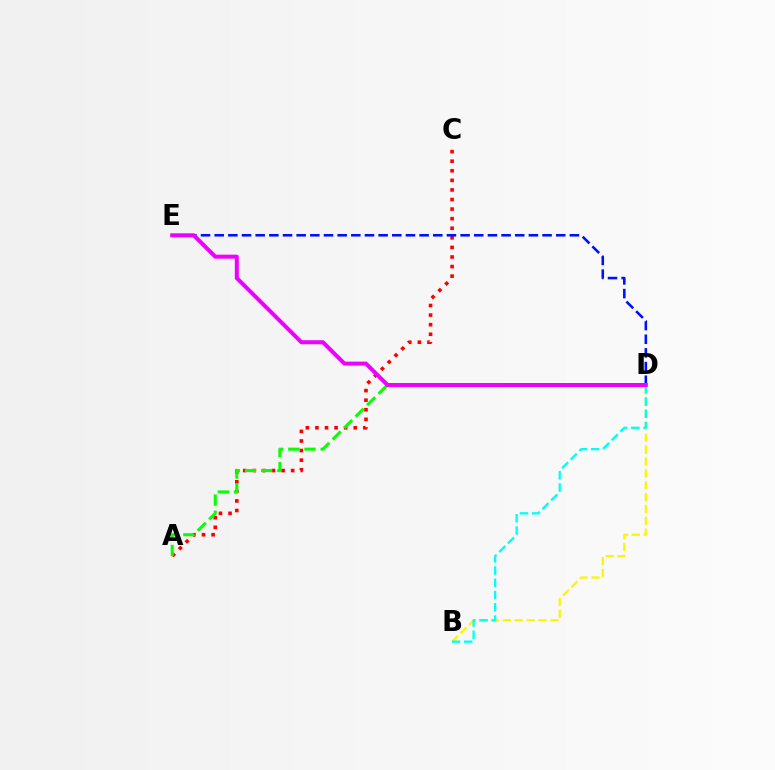{('B', 'D'): [{'color': '#fcf500', 'line_style': 'dashed', 'thickness': 1.61}, {'color': '#00fff6', 'line_style': 'dashed', 'thickness': 1.66}], ('A', 'C'): [{'color': '#ff0000', 'line_style': 'dotted', 'thickness': 2.6}], ('A', 'D'): [{'color': '#08ff00', 'line_style': 'dashed', 'thickness': 2.2}], ('D', 'E'): [{'color': '#0010ff', 'line_style': 'dashed', 'thickness': 1.86}, {'color': '#ee00ff', 'line_style': 'solid', 'thickness': 2.88}]}